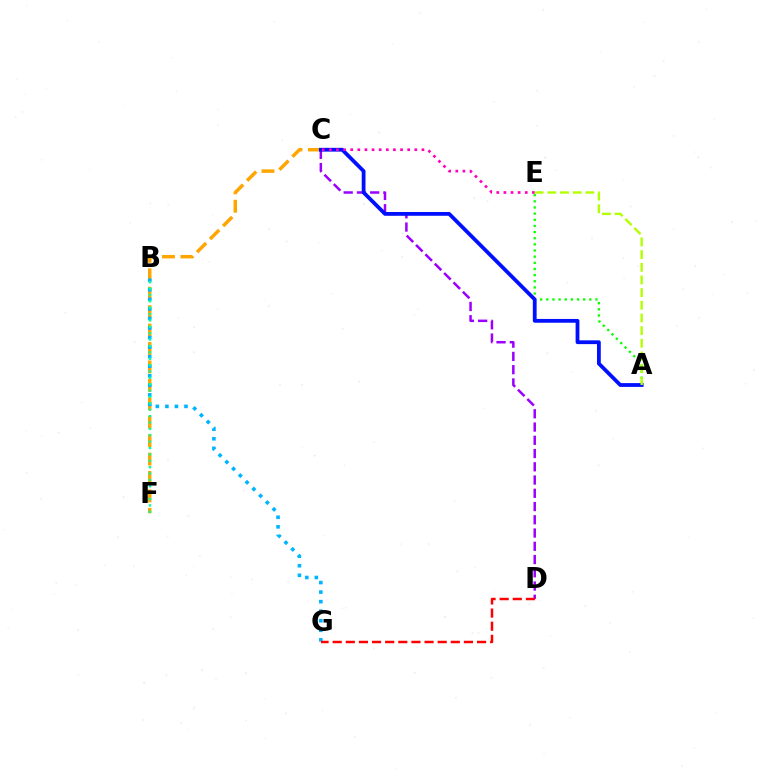{('A', 'E'): [{'color': '#08ff00', 'line_style': 'dotted', 'thickness': 1.67}, {'color': '#b3ff00', 'line_style': 'dashed', 'thickness': 1.72}], ('C', 'F'): [{'color': '#ffa500', 'line_style': 'dashed', 'thickness': 2.5}], ('C', 'D'): [{'color': '#9b00ff', 'line_style': 'dashed', 'thickness': 1.8}], ('B', 'G'): [{'color': '#00b5ff', 'line_style': 'dotted', 'thickness': 2.6}], ('B', 'F'): [{'color': '#00ff9d', 'line_style': 'dotted', 'thickness': 1.73}], ('D', 'G'): [{'color': '#ff0000', 'line_style': 'dashed', 'thickness': 1.78}], ('A', 'C'): [{'color': '#0010ff', 'line_style': 'solid', 'thickness': 2.73}], ('C', 'E'): [{'color': '#ff00bd', 'line_style': 'dotted', 'thickness': 1.93}]}